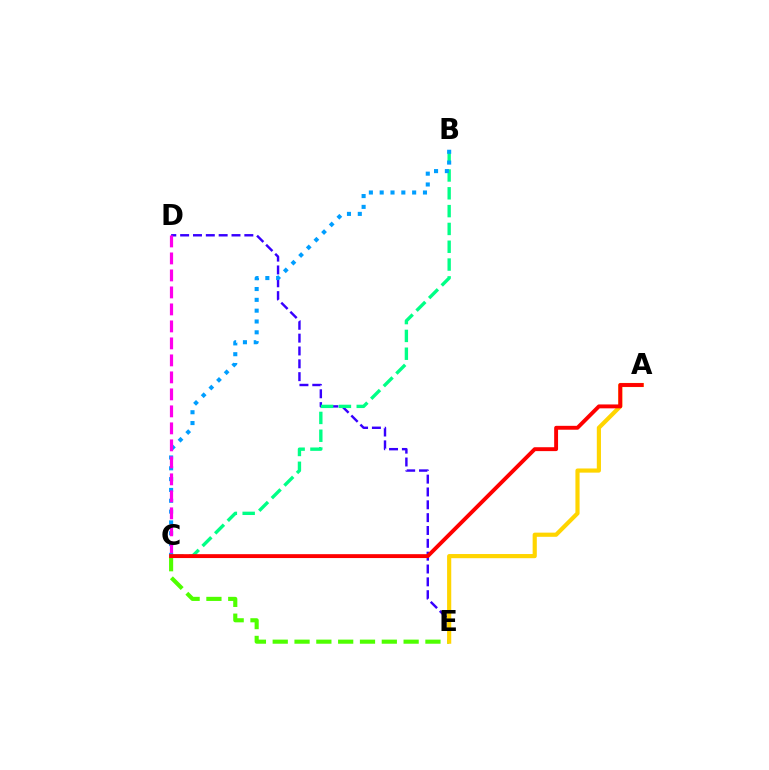{('D', 'E'): [{'color': '#3700ff', 'line_style': 'dashed', 'thickness': 1.74}], ('C', 'E'): [{'color': '#4fff00', 'line_style': 'dashed', 'thickness': 2.96}], ('B', 'C'): [{'color': '#00ff86', 'line_style': 'dashed', 'thickness': 2.42}, {'color': '#009eff', 'line_style': 'dotted', 'thickness': 2.94}], ('A', 'E'): [{'color': '#ffd500', 'line_style': 'solid', 'thickness': 3.0}], ('A', 'C'): [{'color': '#ff0000', 'line_style': 'solid', 'thickness': 2.8}], ('C', 'D'): [{'color': '#ff00ed', 'line_style': 'dashed', 'thickness': 2.31}]}